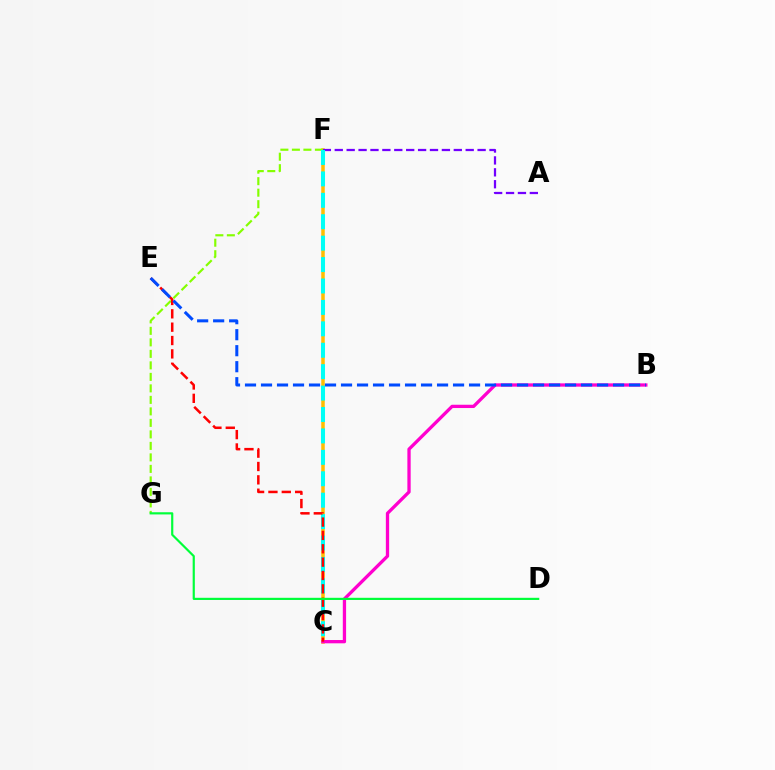{('C', 'F'): [{'color': '#ffbd00', 'line_style': 'solid', 'thickness': 2.52}, {'color': '#00fff6', 'line_style': 'dashed', 'thickness': 2.91}], ('F', 'G'): [{'color': '#84ff00', 'line_style': 'dashed', 'thickness': 1.56}], ('B', 'C'): [{'color': '#ff00cf', 'line_style': 'solid', 'thickness': 2.37}], ('A', 'F'): [{'color': '#7200ff', 'line_style': 'dashed', 'thickness': 1.62}], ('C', 'E'): [{'color': '#ff0000', 'line_style': 'dashed', 'thickness': 1.81}], ('B', 'E'): [{'color': '#004bff', 'line_style': 'dashed', 'thickness': 2.17}], ('D', 'G'): [{'color': '#00ff39', 'line_style': 'solid', 'thickness': 1.57}]}